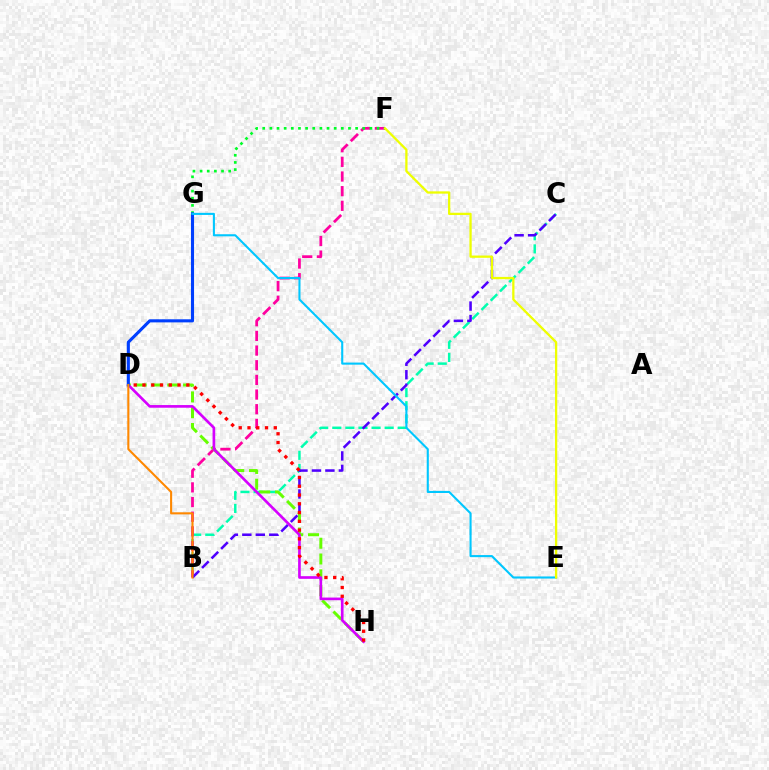{('B', 'C'): [{'color': '#00ffaf', 'line_style': 'dashed', 'thickness': 1.78}, {'color': '#4f00ff', 'line_style': 'dashed', 'thickness': 1.83}], ('B', 'F'): [{'color': '#ff00a0', 'line_style': 'dashed', 'thickness': 1.99}], ('D', 'H'): [{'color': '#66ff00', 'line_style': 'dashed', 'thickness': 2.15}, {'color': '#d600ff', 'line_style': 'solid', 'thickness': 1.91}, {'color': '#ff0000', 'line_style': 'dotted', 'thickness': 2.38}], ('F', 'G'): [{'color': '#00ff27', 'line_style': 'dotted', 'thickness': 1.94}], ('D', 'G'): [{'color': '#003fff', 'line_style': 'solid', 'thickness': 2.23}], ('B', 'D'): [{'color': '#ff8800', 'line_style': 'solid', 'thickness': 1.51}], ('E', 'G'): [{'color': '#00c7ff', 'line_style': 'solid', 'thickness': 1.51}], ('E', 'F'): [{'color': '#eeff00', 'line_style': 'solid', 'thickness': 1.65}]}